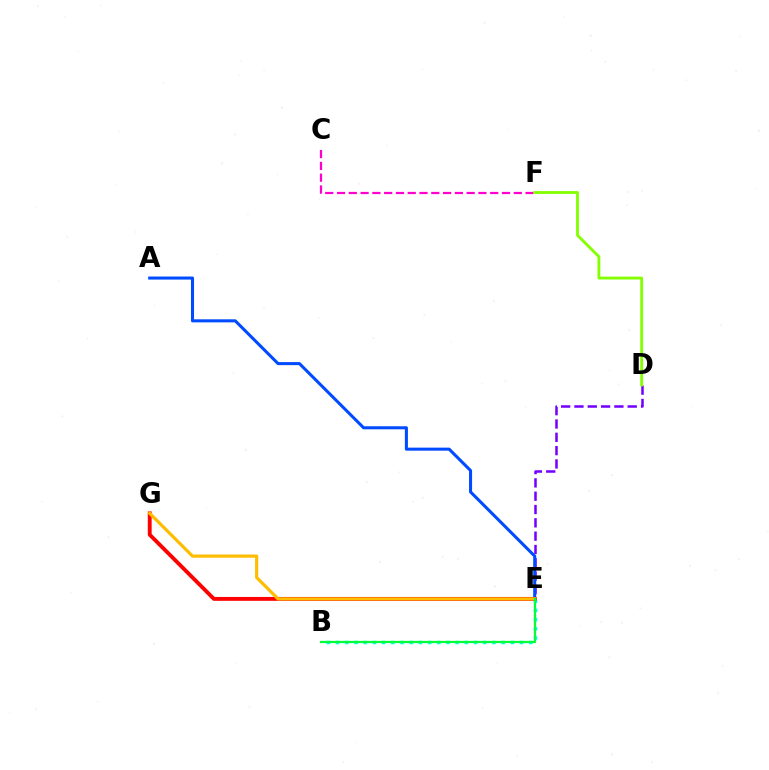{('B', 'E'): [{'color': '#00fff6', 'line_style': 'dotted', 'thickness': 2.5}, {'color': '#00ff39', 'line_style': 'solid', 'thickness': 1.63}], ('D', 'E'): [{'color': '#7200ff', 'line_style': 'dashed', 'thickness': 1.81}], ('A', 'E'): [{'color': '#004bff', 'line_style': 'solid', 'thickness': 2.2}], ('C', 'F'): [{'color': '#ff00cf', 'line_style': 'dashed', 'thickness': 1.6}], ('E', 'G'): [{'color': '#ff0000', 'line_style': 'solid', 'thickness': 2.78}, {'color': '#ffbd00', 'line_style': 'solid', 'thickness': 2.28}], ('D', 'F'): [{'color': '#84ff00', 'line_style': 'solid', 'thickness': 2.04}]}